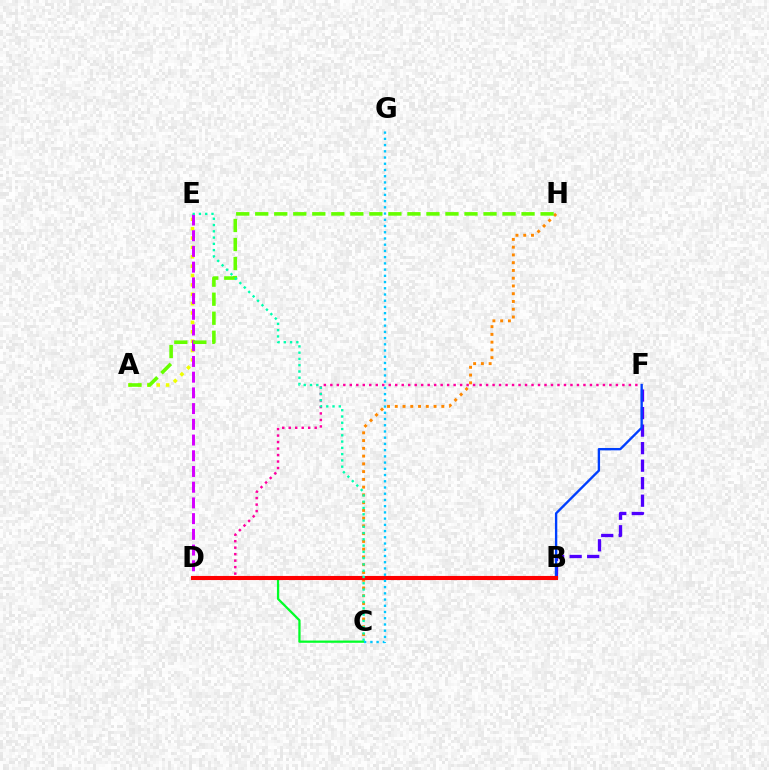{('C', 'H'): [{'color': '#ff8800', 'line_style': 'dotted', 'thickness': 2.11}], ('B', 'F'): [{'color': '#4f00ff', 'line_style': 'dashed', 'thickness': 2.38}, {'color': '#003fff', 'line_style': 'solid', 'thickness': 1.69}], ('A', 'E'): [{'color': '#eeff00', 'line_style': 'dotted', 'thickness': 2.55}], ('D', 'F'): [{'color': '#ff00a0', 'line_style': 'dotted', 'thickness': 1.76}], ('C', 'D'): [{'color': '#00ff27', 'line_style': 'solid', 'thickness': 1.62}], ('D', 'E'): [{'color': '#d600ff', 'line_style': 'dashed', 'thickness': 2.14}], ('A', 'H'): [{'color': '#66ff00', 'line_style': 'dashed', 'thickness': 2.58}], ('B', 'D'): [{'color': '#ff0000', 'line_style': 'solid', 'thickness': 2.95}], ('C', 'E'): [{'color': '#00ffaf', 'line_style': 'dotted', 'thickness': 1.7}], ('C', 'G'): [{'color': '#00c7ff', 'line_style': 'dotted', 'thickness': 1.69}]}